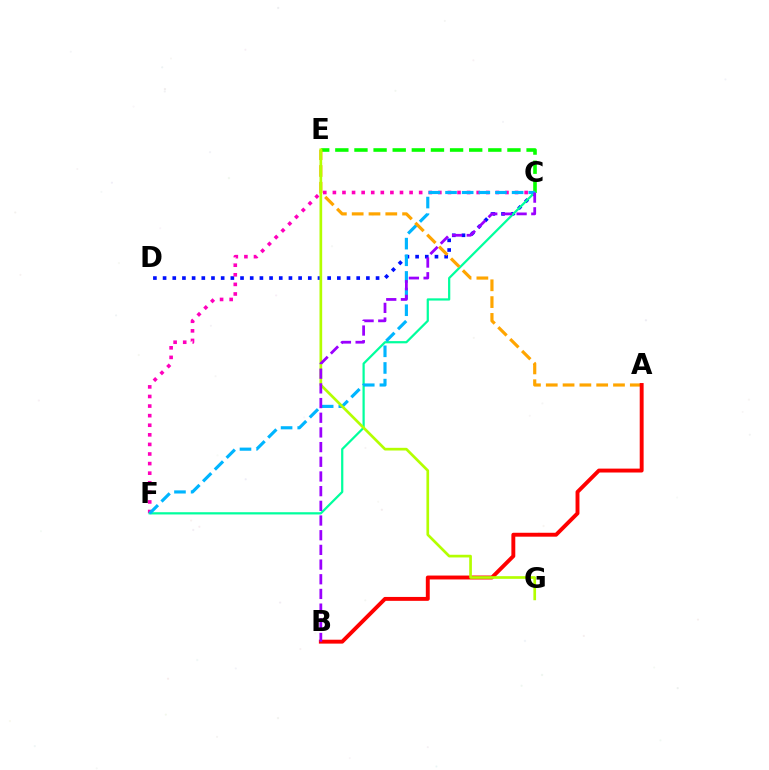{('C', 'D'): [{'color': '#0010ff', 'line_style': 'dotted', 'thickness': 2.63}], ('C', 'E'): [{'color': '#08ff00', 'line_style': 'dashed', 'thickness': 2.6}], ('C', 'F'): [{'color': '#ff00bd', 'line_style': 'dotted', 'thickness': 2.6}, {'color': '#00ff9d', 'line_style': 'solid', 'thickness': 1.6}, {'color': '#00b5ff', 'line_style': 'dashed', 'thickness': 2.26}], ('A', 'E'): [{'color': '#ffa500', 'line_style': 'dashed', 'thickness': 2.28}], ('A', 'B'): [{'color': '#ff0000', 'line_style': 'solid', 'thickness': 2.81}], ('E', 'G'): [{'color': '#b3ff00', 'line_style': 'solid', 'thickness': 1.93}], ('B', 'C'): [{'color': '#9b00ff', 'line_style': 'dashed', 'thickness': 1.99}]}